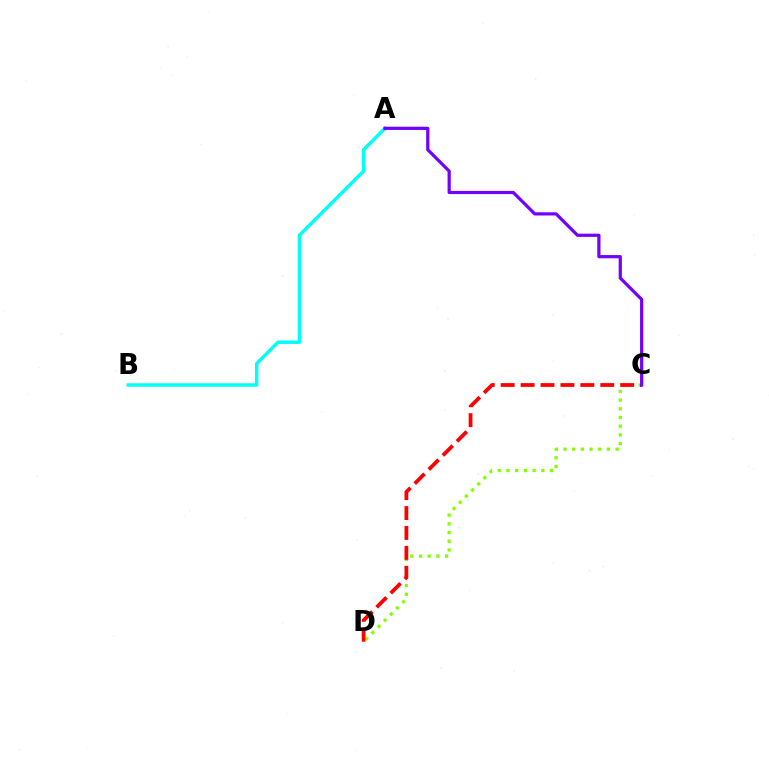{('C', 'D'): [{'color': '#84ff00', 'line_style': 'dotted', 'thickness': 2.36}, {'color': '#ff0000', 'line_style': 'dashed', 'thickness': 2.71}], ('A', 'B'): [{'color': '#00fff6', 'line_style': 'solid', 'thickness': 2.49}], ('A', 'C'): [{'color': '#7200ff', 'line_style': 'solid', 'thickness': 2.31}]}